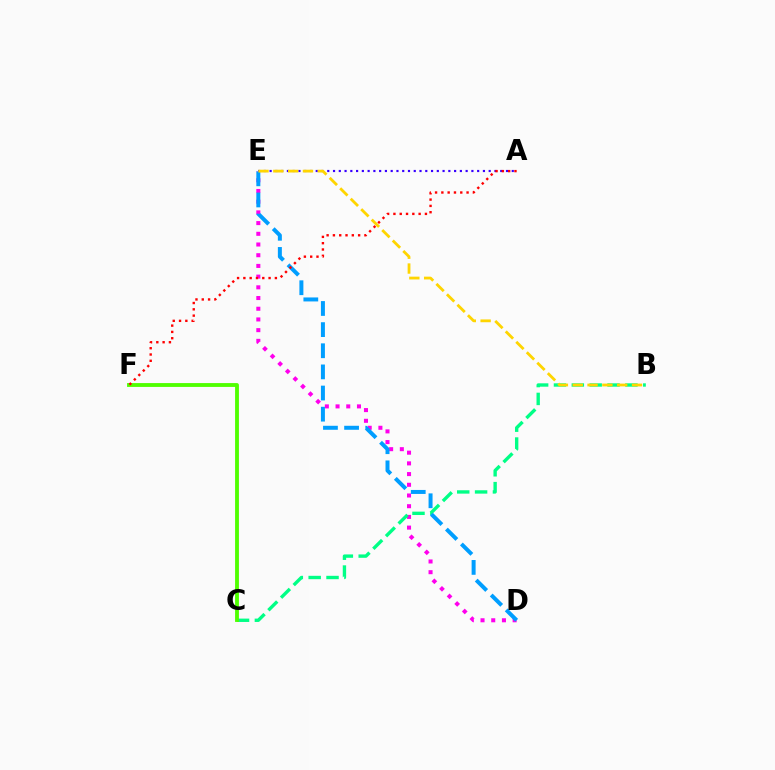{('D', 'E'): [{'color': '#ff00ed', 'line_style': 'dotted', 'thickness': 2.91}, {'color': '#009eff', 'line_style': 'dashed', 'thickness': 2.87}], ('B', 'C'): [{'color': '#00ff86', 'line_style': 'dashed', 'thickness': 2.43}], ('A', 'E'): [{'color': '#3700ff', 'line_style': 'dotted', 'thickness': 1.57}], ('C', 'F'): [{'color': '#4fff00', 'line_style': 'solid', 'thickness': 2.77}], ('B', 'E'): [{'color': '#ffd500', 'line_style': 'dashed', 'thickness': 2.01}], ('A', 'F'): [{'color': '#ff0000', 'line_style': 'dotted', 'thickness': 1.71}]}